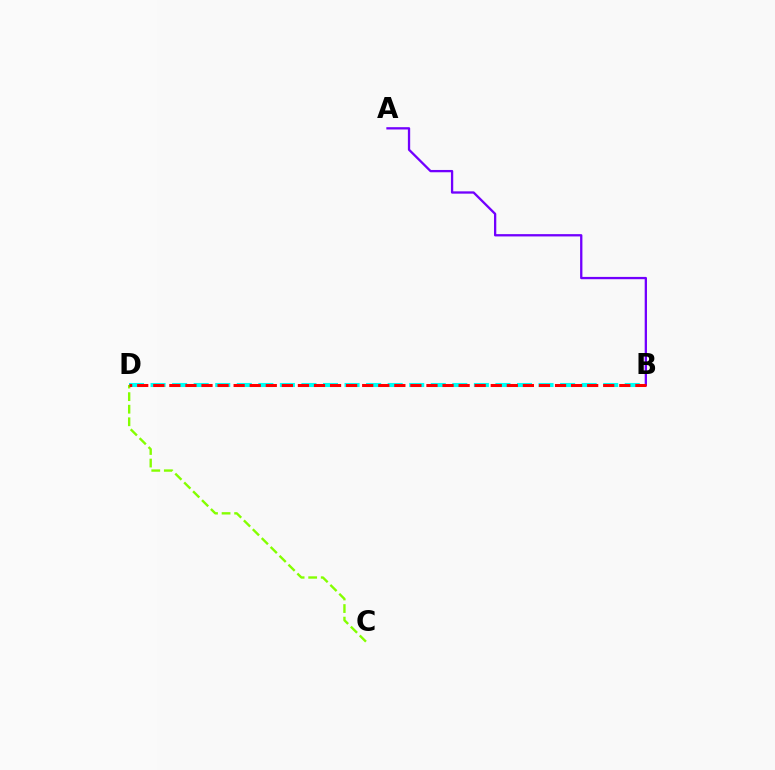{('B', 'D'): [{'color': '#00fff6', 'line_style': 'dashed', 'thickness': 2.93}, {'color': '#ff0000', 'line_style': 'dashed', 'thickness': 2.18}], ('A', 'B'): [{'color': '#7200ff', 'line_style': 'solid', 'thickness': 1.66}], ('C', 'D'): [{'color': '#84ff00', 'line_style': 'dashed', 'thickness': 1.71}]}